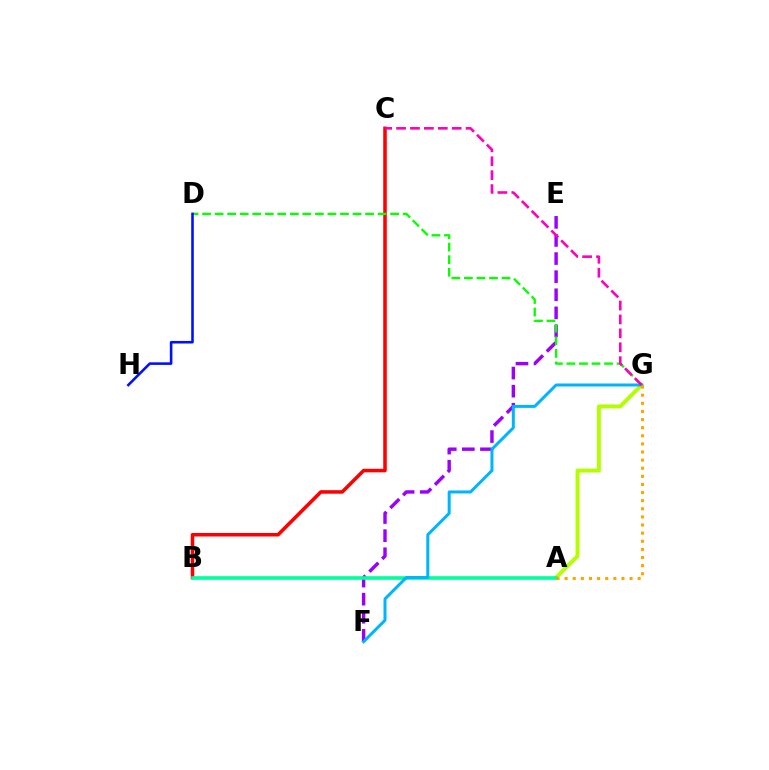{('B', 'C'): [{'color': '#ff0000', 'line_style': 'solid', 'thickness': 2.55}], ('E', 'F'): [{'color': '#9b00ff', 'line_style': 'dashed', 'thickness': 2.46}], ('D', 'G'): [{'color': '#08ff00', 'line_style': 'dashed', 'thickness': 1.7}], ('A', 'G'): [{'color': '#b3ff00', 'line_style': 'solid', 'thickness': 2.82}, {'color': '#ffa500', 'line_style': 'dotted', 'thickness': 2.2}], ('D', 'H'): [{'color': '#0010ff', 'line_style': 'solid', 'thickness': 1.86}], ('A', 'B'): [{'color': '#00ff9d', 'line_style': 'solid', 'thickness': 2.6}], ('F', 'G'): [{'color': '#00b5ff', 'line_style': 'solid', 'thickness': 2.16}], ('C', 'G'): [{'color': '#ff00bd', 'line_style': 'dashed', 'thickness': 1.89}]}